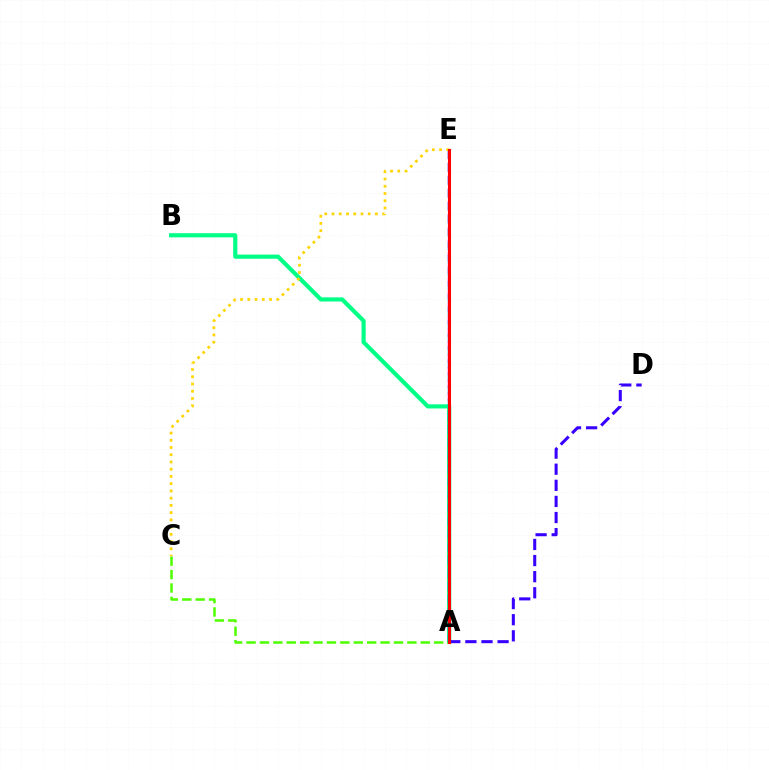{('A', 'E'): [{'color': '#ff00ed', 'line_style': 'dashed', 'thickness': 1.73}, {'color': '#009eff', 'line_style': 'dashed', 'thickness': 1.78}, {'color': '#ff0000', 'line_style': 'solid', 'thickness': 2.21}], ('A', 'B'): [{'color': '#00ff86', 'line_style': 'solid', 'thickness': 3.0}], ('A', 'C'): [{'color': '#4fff00', 'line_style': 'dashed', 'thickness': 1.82}], ('C', 'E'): [{'color': '#ffd500', 'line_style': 'dotted', 'thickness': 1.97}], ('A', 'D'): [{'color': '#3700ff', 'line_style': 'dashed', 'thickness': 2.19}]}